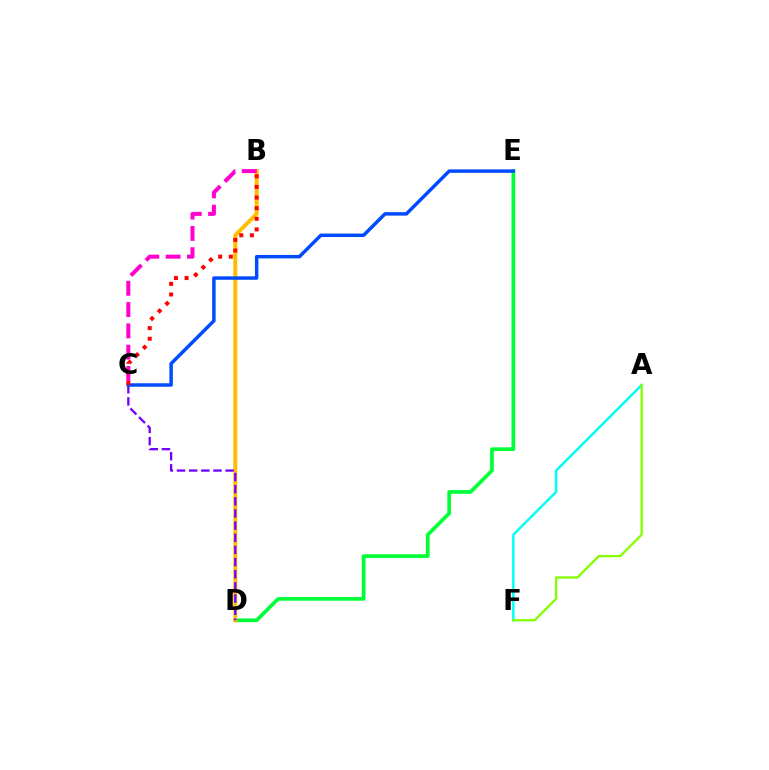{('D', 'E'): [{'color': '#00ff39', 'line_style': 'solid', 'thickness': 2.66}], ('B', 'D'): [{'color': '#ffbd00', 'line_style': 'solid', 'thickness': 2.85}], ('A', 'F'): [{'color': '#00fff6', 'line_style': 'solid', 'thickness': 1.77}, {'color': '#84ff00', 'line_style': 'solid', 'thickness': 1.67}], ('B', 'C'): [{'color': '#ff00cf', 'line_style': 'dashed', 'thickness': 2.89}, {'color': '#ff0000', 'line_style': 'dotted', 'thickness': 2.89}], ('C', 'D'): [{'color': '#7200ff', 'line_style': 'dashed', 'thickness': 1.65}], ('C', 'E'): [{'color': '#004bff', 'line_style': 'solid', 'thickness': 2.49}]}